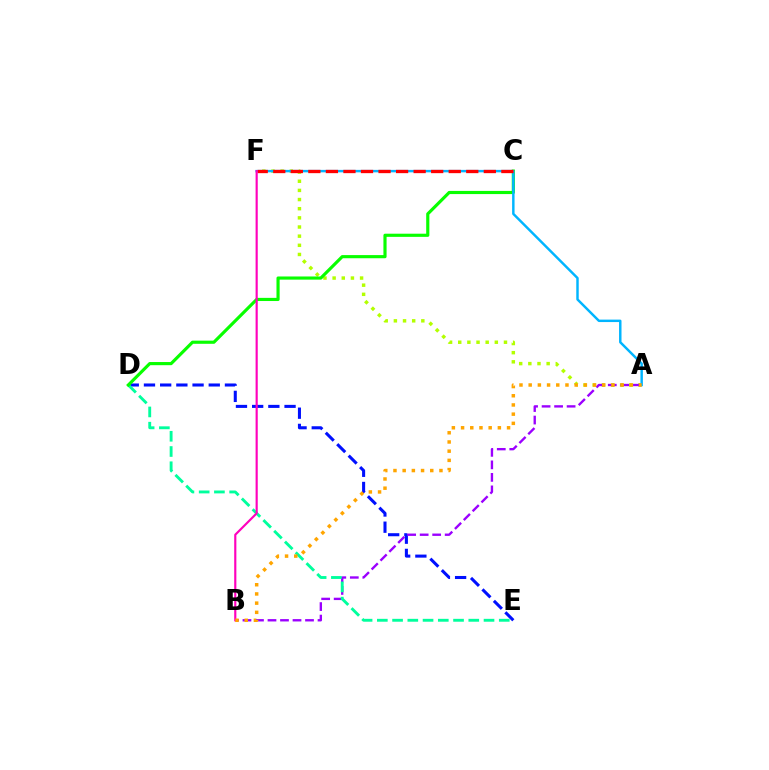{('D', 'E'): [{'color': '#0010ff', 'line_style': 'dashed', 'thickness': 2.2}, {'color': '#00ff9d', 'line_style': 'dashed', 'thickness': 2.07}], ('A', 'F'): [{'color': '#b3ff00', 'line_style': 'dotted', 'thickness': 2.49}, {'color': '#00b5ff', 'line_style': 'solid', 'thickness': 1.76}], ('A', 'B'): [{'color': '#9b00ff', 'line_style': 'dashed', 'thickness': 1.7}, {'color': '#ffa500', 'line_style': 'dotted', 'thickness': 2.5}], ('C', 'D'): [{'color': '#08ff00', 'line_style': 'solid', 'thickness': 2.27}], ('C', 'F'): [{'color': '#ff0000', 'line_style': 'dashed', 'thickness': 2.38}], ('B', 'F'): [{'color': '#ff00bd', 'line_style': 'solid', 'thickness': 1.56}]}